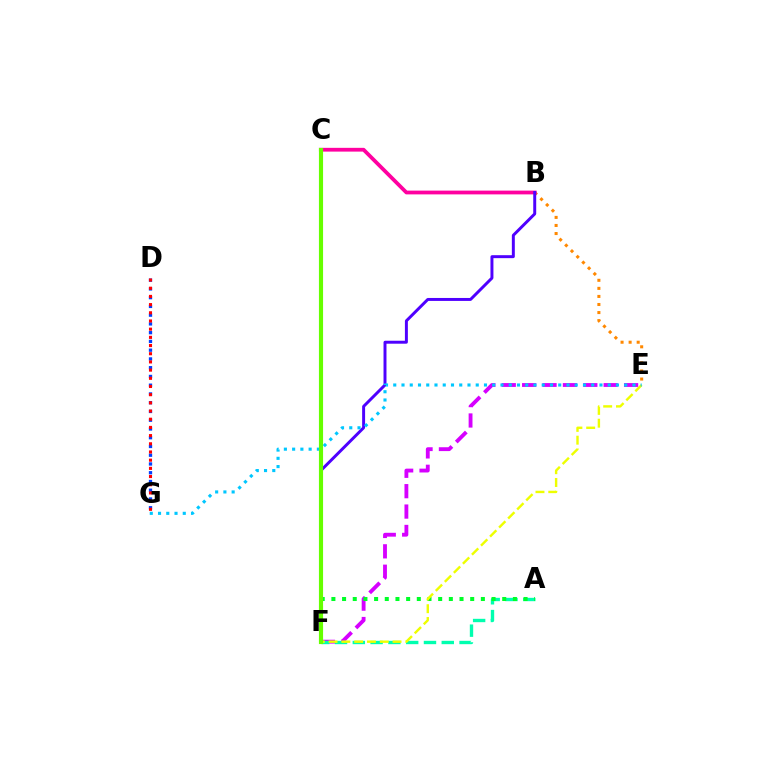{('E', 'F'): [{'color': '#d600ff', 'line_style': 'dashed', 'thickness': 2.77}, {'color': '#eeff00', 'line_style': 'dashed', 'thickness': 1.74}], ('A', 'F'): [{'color': '#00ffaf', 'line_style': 'dashed', 'thickness': 2.42}, {'color': '#00ff27', 'line_style': 'dotted', 'thickness': 2.9}], ('B', 'E'): [{'color': '#ff8800', 'line_style': 'dotted', 'thickness': 2.19}], ('D', 'G'): [{'color': '#003fff', 'line_style': 'dotted', 'thickness': 2.38}, {'color': '#ff0000', 'line_style': 'dotted', 'thickness': 2.22}], ('B', 'C'): [{'color': '#ff00a0', 'line_style': 'solid', 'thickness': 2.72}], ('B', 'F'): [{'color': '#4f00ff', 'line_style': 'solid', 'thickness': 2.13}], ('E', 'G'): [{'color': '#00c7ff', 'line_style': 'dotted', 'thickness': 2.24}], ('C', 'F'): [{'color': '#66ff00', 'line_style': 'solid', 'thickness': 2.98}]}